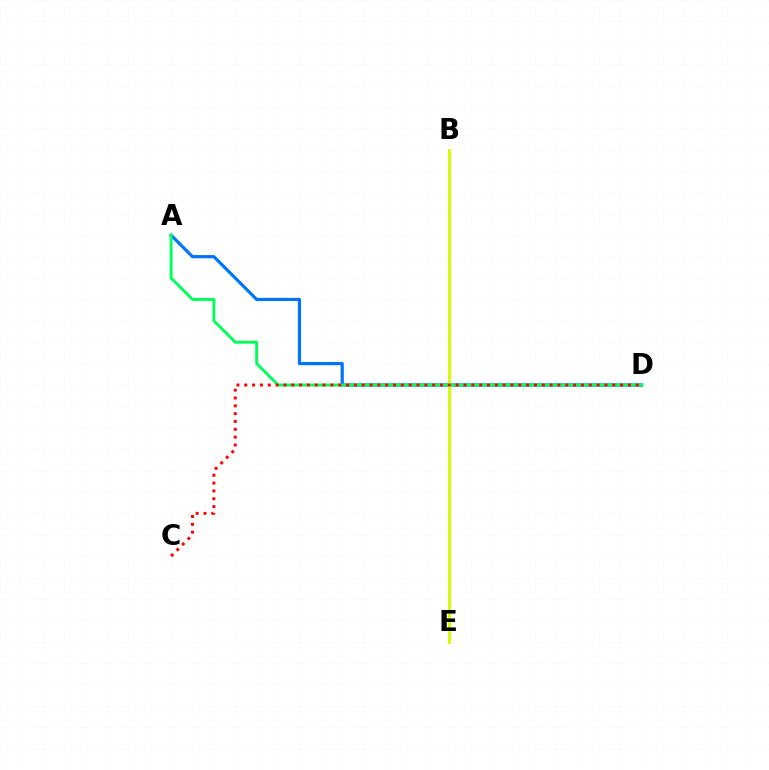{('A', 'D'): [{'color': '#0074ff', 'line_style': 'solid', 'thickness': 2.3}, {'color': '#00ff5c', 'line_style': 'solid', 'thickness': 2.1}], ('B', 'E'): [{'color': '#b900ff', 'line_style': 'dotted', 'thickness': 2.1}, {'color': '#d1ff00', 'line_style': 'solid', 'thickness': 2.15}], ('C', 'D'): [{'color': '#ff0000', 'line_style': 'dotted', 'thickness': 2.13}]}